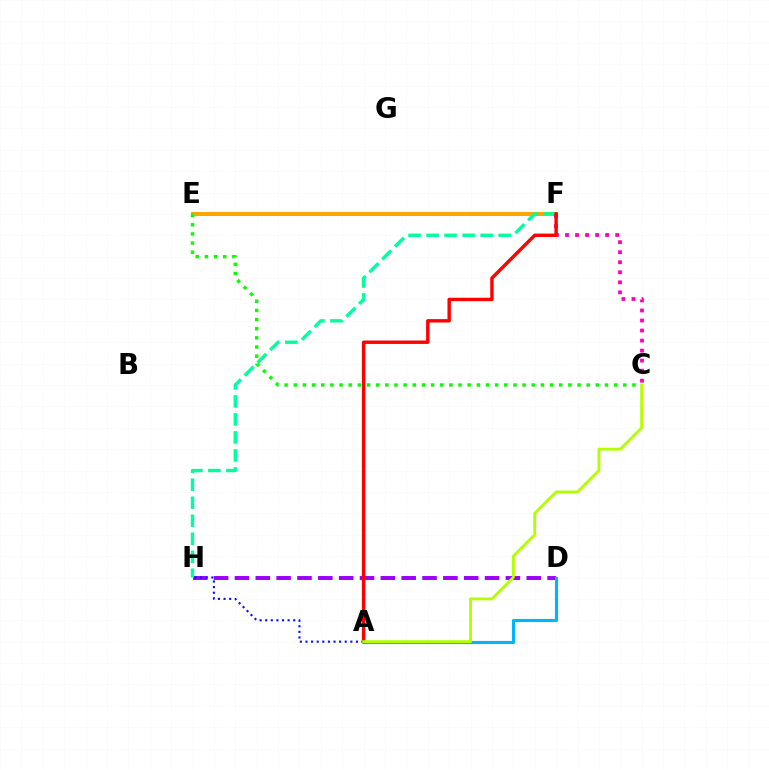{('E', 'F'): [{'color': '#ffa500', 'line_style': 'solid', 'thickness': 2.87}], ('D', 'H'): [{'color': '#9b00ff', 'line_style': 'dashed', 'thickness': 2.83}], ('A', 'D'): [{'color': '#00b5ff', 'line_style': 'solid', 'thickness': 2.25}], ('F', 'H'): [{'color': '#00ff9d', 'line_style': 'dashed', 'thickness': 2.45}], ('C', 'E'): [{'color': '#08ff00', 'line_style': 'dotted', 'thickness': 2.49}], ('C', 'F'): [{'color': '#ff00bd', 'line_style': 'dotted', 'thickness': 2.73}], ('A', 'F'): [{'color': '#ff0000', 'line_style': 'solid', 'thickness': 2.45}], ('A', 'H'): [{'color': '#0010ff', 'line_style': 'dotted', 'thickness': 1.52}], ('A', 'C'): [{'color': '#b3ff00', 'line_style': 'solid', 'thickness': 2.05}]}